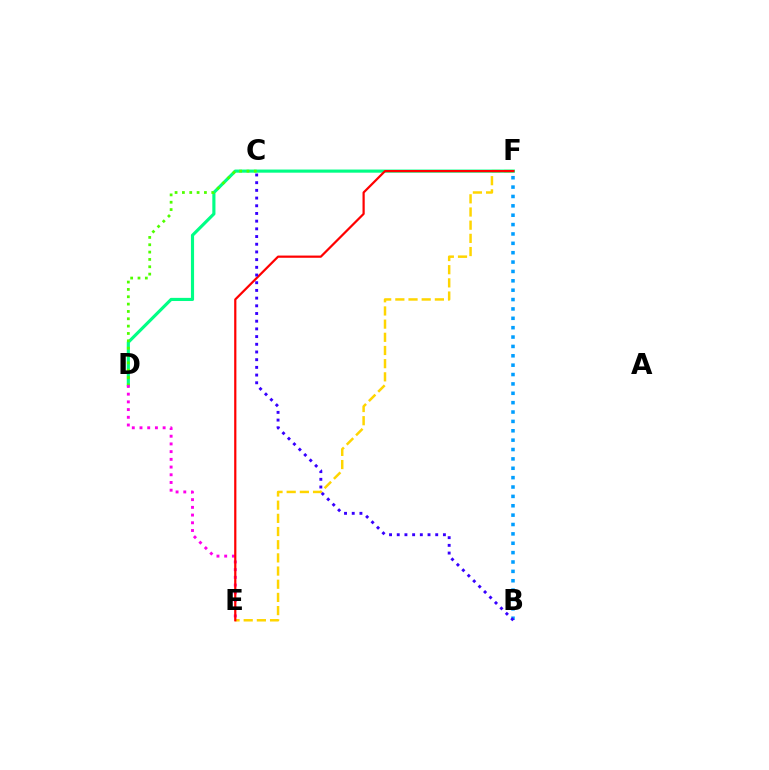{('E', 'F'): [{'color': '#ffd500', 'line_style': 'dashed', 'thickness': 1.79}, {'color': '#ff0000', 'line_style': 'solid', 'thickness': 1.59}], ('D', 'F'): [{'color': '#00ff86', 'line_style': 'solid', 'thickness': 2.26}], ('D', 'E'): [{'color': '#ff00ed', 'line_style': 'dotted', 'thickness': 2.1}], ('B', 'F'): [{'color': '#009eff', 'line_style': 'dotted', 'thickness': 2.55}], ('C', 'D'): [{'color': '#4fff00', 'line_style': 'dotted', 'thickness': 1.99}], ('B', 'C'): [{'color': '#3700ff', 'line_style': 'dotted', 'thickness': 2.09}]}